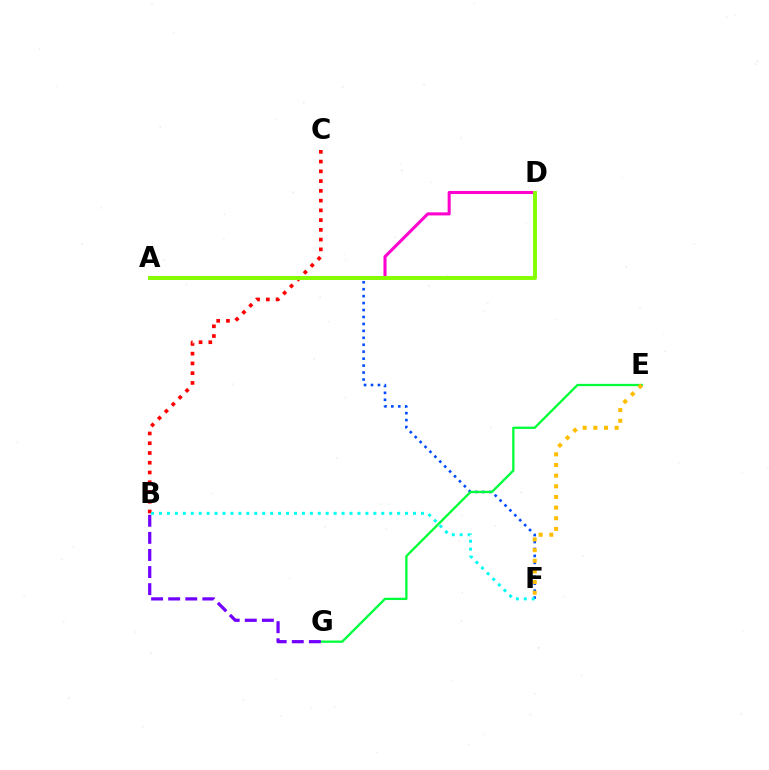{('A', 'F'): [{'color': '#004bff', 'line_style': 'dotted', 'thickness': 1.89}], ('E', 'G'): [{'color': '#00ff39', 'line_style': 'solid', 'thickness': 1.65}], ('B', 'G'): [{'color': '#7200ff', 'line_style': 'dashed', 'thickness': 2.32}], ('B', 'C'): [{'color': '#ff0000', 'line_style': 'dotted', 'thickness': 2.65}], ('E', 'F'): [{'color': '#ffbd00', 'line_style': 'dotted', 'thickness': 2.89}], ('A', 'D'): [{'color': '#ff00cf', 'line_style': 'solid', 'thickness': 2.2}, {'color': '#84ff00', 'line_style': 'solid', 'thickness': 2.81}], ('B', 'F'): [{'color': '#00fff6', 'line_style': 'dotted', 'thickness': 2.16}]}